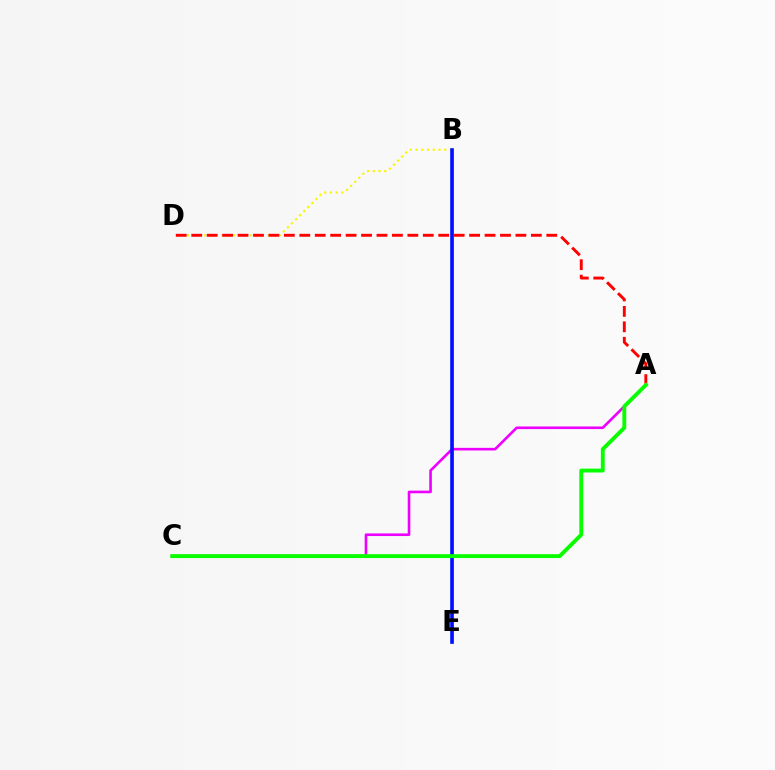{('B', 'E'): [{'color': '#00fff6', 'line_style': 'solid', 'thickness': 1.96}, {'color': '#0010ff', 'line_style': 'solid', 'thickness': 2.59}], ('A', 'C'): [{'color': '#ee00ff', 'line_style': 'solid', 'thickness': 1.89}, {'color': '#08ff00', 'line_style': 'solid', 'thickness': 2.79}], ('B', 'D'): [{'color': '#fcf500', 'line_style': 'dotted', 'thickness': 1.56}], ('A', 'D'): [{'color': '#ff0000', 'line_style': 'dashed', 'thickness': 2.1}]}